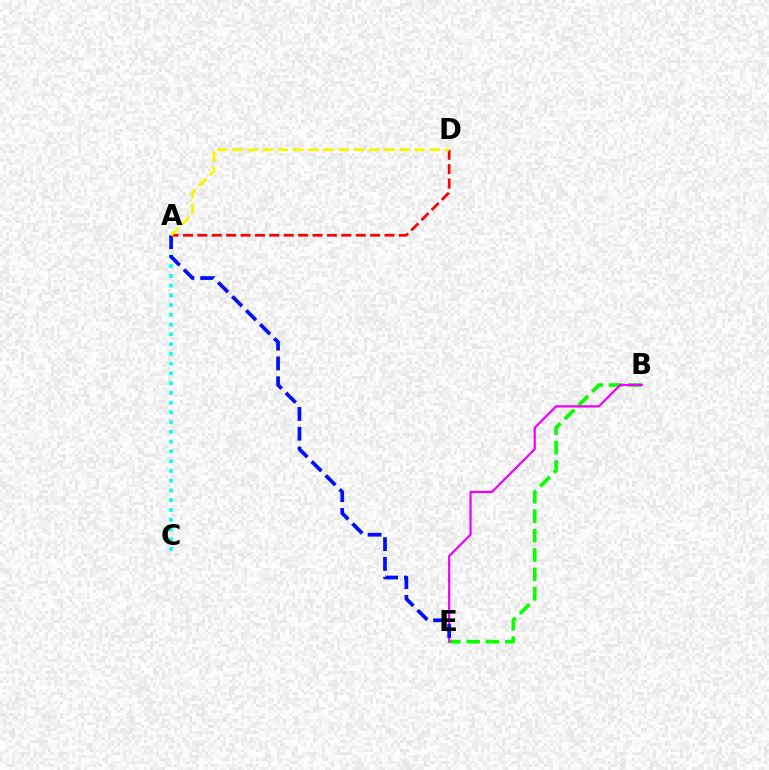{('A', 'C'): [{'color': '#00fff6', 'line_style': 'dotted', 'thickness': 2.65}], ('B', 'E'): [{'color': '#08ff00', 'line_style': 'dashed', 'thickness': 2.63}, {'color': '#ee00ff', 'line_style': 'solid', 'thickness': 1.6}], ('A', 'E'): [{'color': '#0010ff', 'line_style': 'dashed', 'thickness': 2.69}], ('A', 'D'): [{'color': '#ff0000', 'line_style': 'dashed', 'thickness': 1.96}, {'color': '#fcf500', 'line_style': 'dashed', 'thickness': 2.06}]}